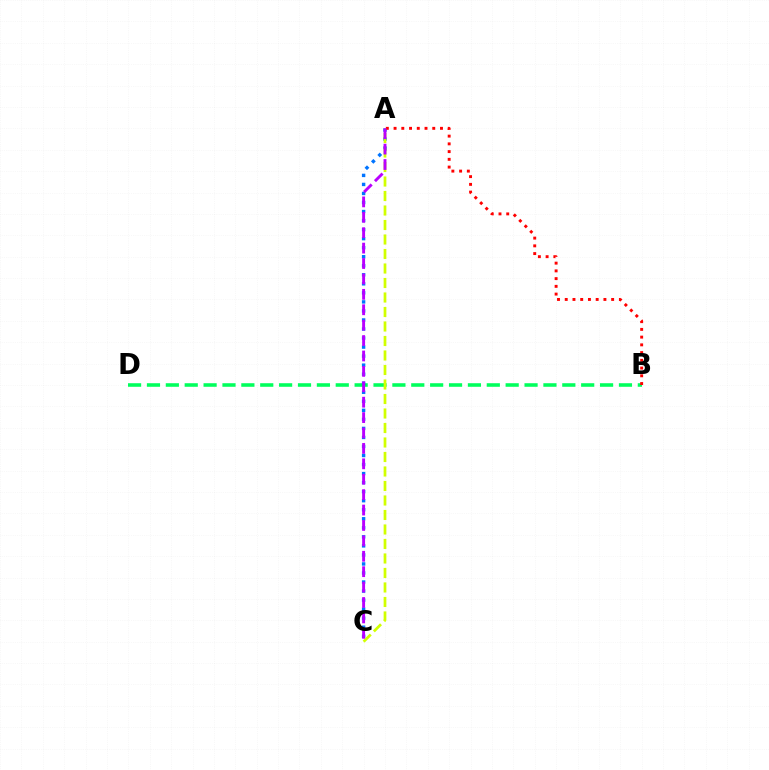{('B', 'D'): [{'color': '#00ff5c', 'line_style': 'dashed', 'thickness': 2.56}], ('A', 'C'): [{'color': '#0074ff', 'line_style': 'dotted', 'thickness': 2.46}, {'color': '#d1ff00', 'line_style': 'dashed', 'thickness': 1.97}, {'color': '#b900ff', 'line_style': 'dashed', 'thickness': 2.09}], ('A', 'B'): [{'color': '#ff0000', 'line_style': 'dotted', 'thickness': 2.1}]}